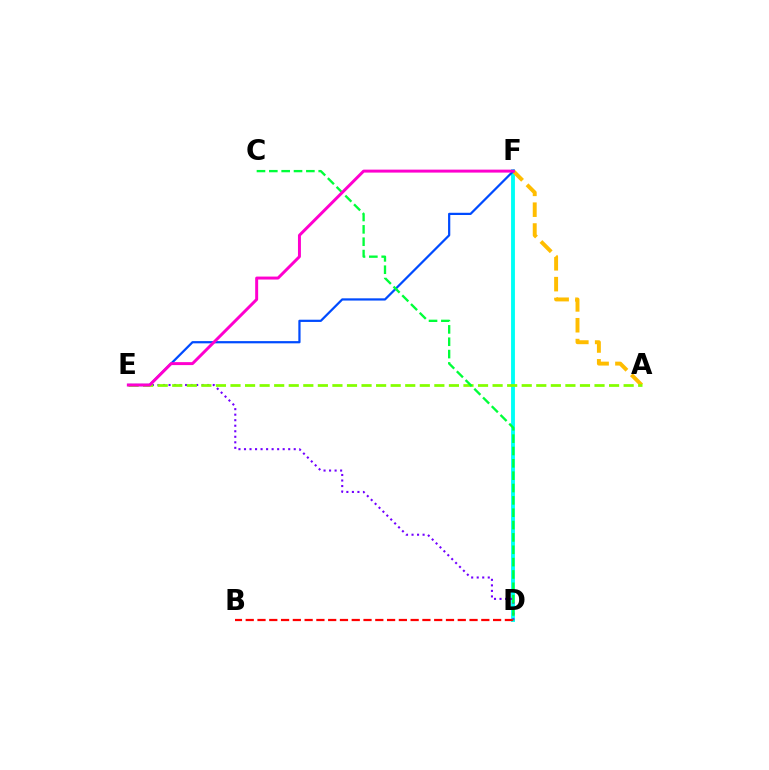{('D', 'F'): [{'color': '#00fff6', 'line_style': 'solid', 'thickness': 2.78}], ('D', 'E'): [{'color': '#7200ff', 'line_style': 'dotted', 'thickness': 1.5}], ('A', 'F'): [{'color': '#ffbd00', 'line_style': 'dashed', 'thickness': 2.83}], ('A', 'E'): [{'color': '#84ff00', 'line_style': 'dashed', 'thickness': 1.98}], ('B', 'D'): [{'color': '#ff0000', 'line_style': 'dashed', 'thickness': 1.6}], ('E', 'F'): [{'color': '#004bff', 'line_style': 'solid', 'thickness': 1.6}, {'color': '#ff00cf', 'line_style': 'solid', 'thickness': 2.13}], ('C', 'D'): [{'color': '#00ff39', 'line_style': 'dashed', 'thickness': 1.68}]}